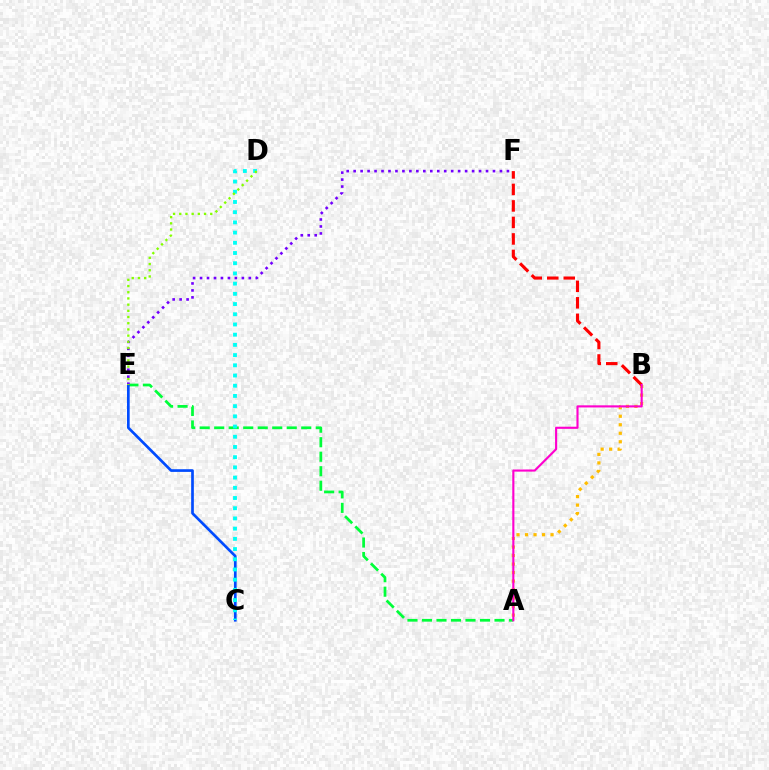{('A', 'E'): [{'color': '#00ff39', 'line_style': 'dashed', 'thickness': 1.97}], ('C', 'E'): [{'color': '#004bff', 'line_style': 'solid', 'thickness': 1.93}], ('A', 'B'): [{'color': '#ffbd00', 'line_style': 'dotted', 'thickness': 2.31}, {'color': '#ff00cf', 'line_style': 'solid', 'thickness': 1.53}], ('E', 'F'): [{'color': '#7200ff', 'line_style': 'dotted', 'thickness': 1.89}], ('B', 'F'): [{'color': '#ff0000', 'line_style': 'dashed', 'thickness': 2.24}], ('C', 'D'): [{'color': '#00fff6', 'line_style': 'dotted', 'thickness': 2.77}], ('D', 'E'): [{'color': '#84ff00', 'line_style': 'dotted', 'thickness': 1.68}]}